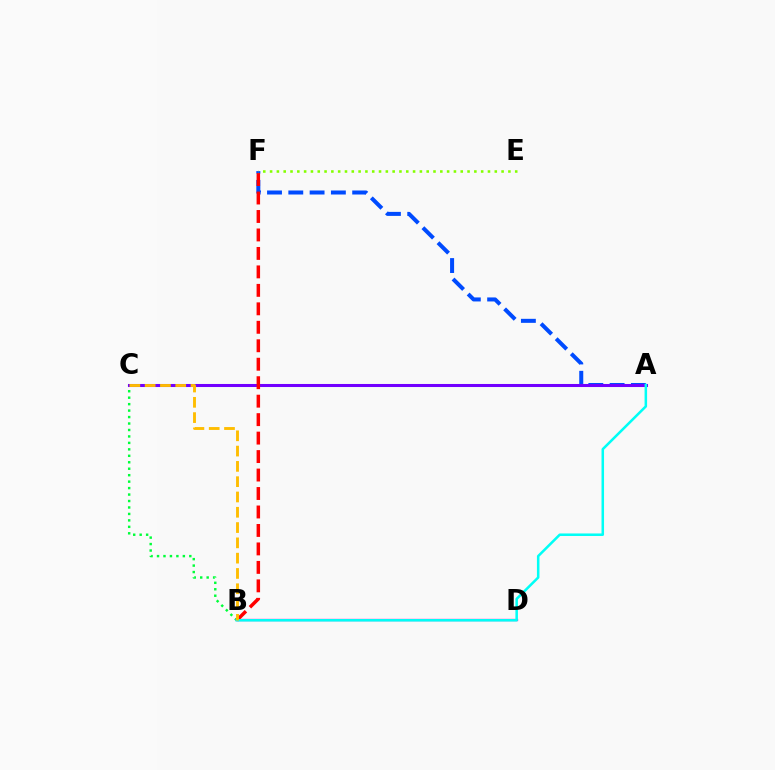{('A', 'F'): [{'color': '#004bff', 'line_style': 'dashed', 'thickness': 2.89}], ('B', 'C'): [{'color': '#00ff39', 'line_style': 'dotted', 'thickness': 1.75}, {'color': '#ffbd00', 'line_style': 'dashed', 'thickness': 2.08}], ('B', 'D'): [{'color': '#ff00cf', 'line_style': 'solid', 'thickness': 1.65}], ('A', 'C'): [{'color': '#7200ff', 'line_style': 'solid', 'thickness': 2.19}], ('B', 'F'): [{'color': '#ff0000', 'line_style': 'dashed', 'thickness': 2.51}], ('A', 'B'): [{'color': '#00fff6', 'line_style': 'solid', 'thickness': 1.82}], ('E', 'F'): [{'color': '#84ff00', 'line_style': 'dotted', 'thickness': 1.85}]}